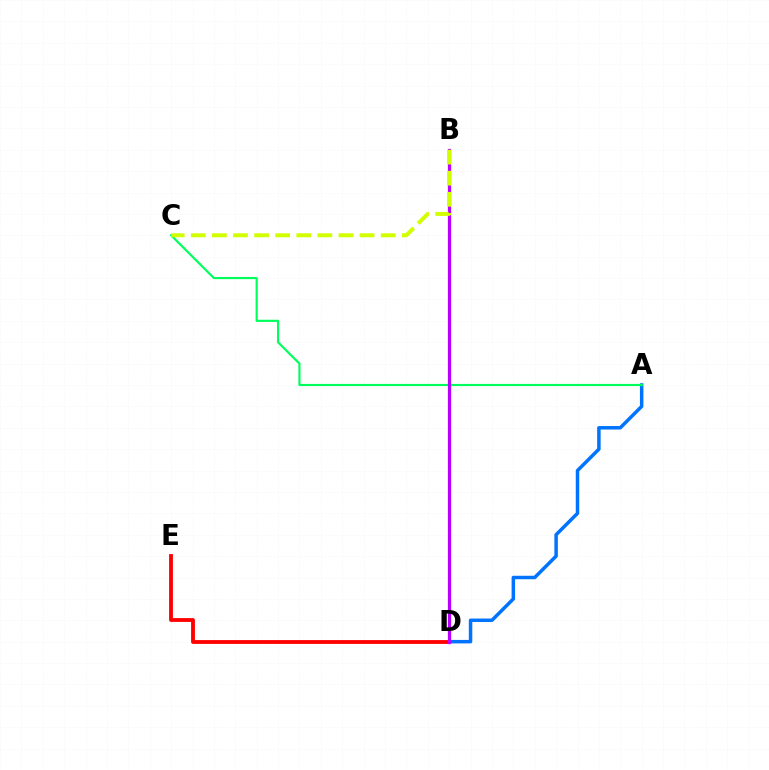{('A', 'D'): [{'color': '#0074ff', 'line_style': 'solid', 'thickness': 2.51}], ('A', 'C'): [{'color': '#00ff5c', 'line_style': 'solid', 'thickness': 1.56}], ('D', 'E'): [{'color': '#ff0000', 'line_style': 'solid', 'thickness': 2.76}], ('B', 'D'): [{'color': '#b900ff', 'line_style': 'solid', 'thickness': 2.34}], ('B', 'C'): [{'color': '#d1ff00', 'line_style': 'dashed', 'thickness': 2.87}]}